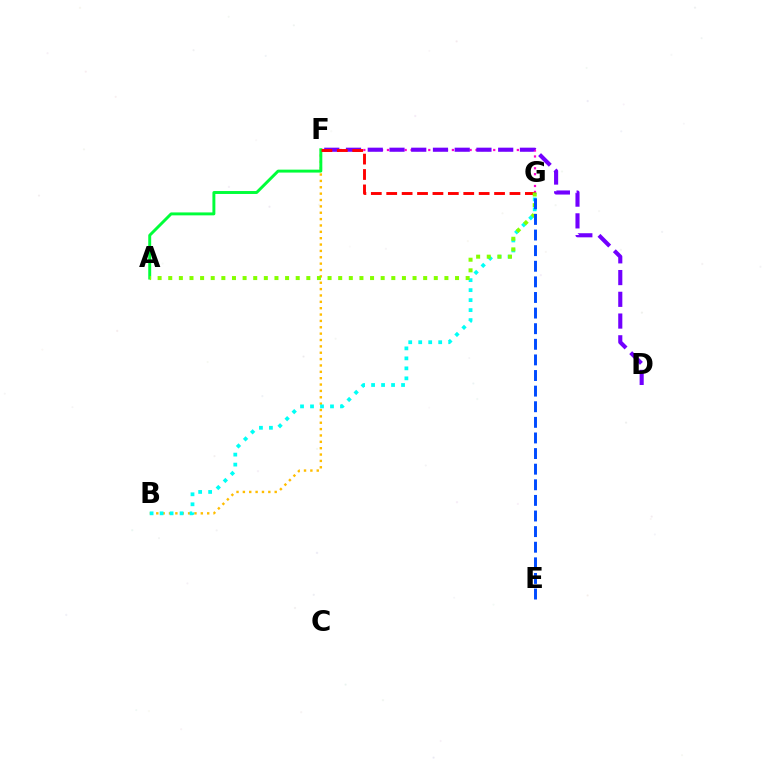{('B', 'F'): [{'color': '#ffbd00', 'line_style': 'dotted', 'thickness': 1.73}], ('F', 'G'): [{'color': '#ff00cf', 'line_style': 'dotted', 'thickness': 1.6}, {'color': '#ff0000', 'line_style': 'dashed', 'thickness': 2.09}], ('A', 'F'): [{'color': '#00ff39', 'line_style': 'solid', 'thickness': 2.11}], ('D', 'F'): [{'color': '#7200ff', 'line_style': 'dashed', 'thickness': 2.95}], ('B', 'G'): [{'color': '#00fff6', 'line_style': 'dotted', 'thickness': 2.71}], ('A', 'G'): [{'color': '#84ff00', 'line_style': 'dotted', 'thickness': 2.89}], ('E', 'G'): [{'color': '#004bff', 'line_style': 'dashed', 'thickness': 2.12}]}